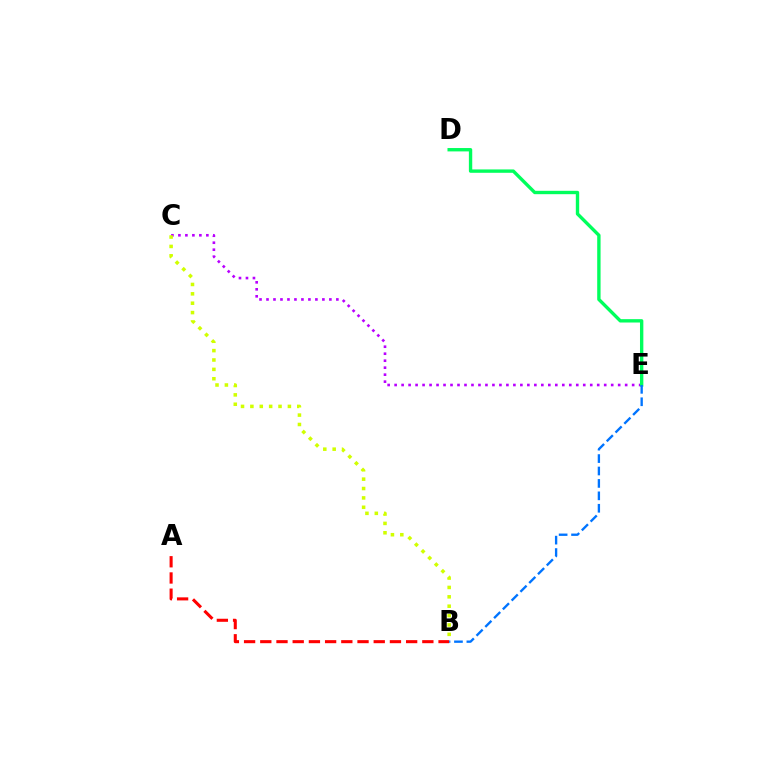{('C', 'E'): [{'color': '#b900ff', 'line_style': 'dotted', 'thickness': 1.9}], ('A', 'B'): [{'color': '#ff0000', 'line_style': 'dashed', 'thickness': 2.2}], ('D', 'E'): [{'color': '#00ff5c', 'line_style': 'solid', 'thickness': 2.42}], ('B', 'E'): [{'color': '#0074ff', 'line_style': 'dashed', 'thickness': 1.69}], ('B', 'C'): [{'color': '#d1ff00', 'line_style': 'dotted', 'thickness': 2.55}]}